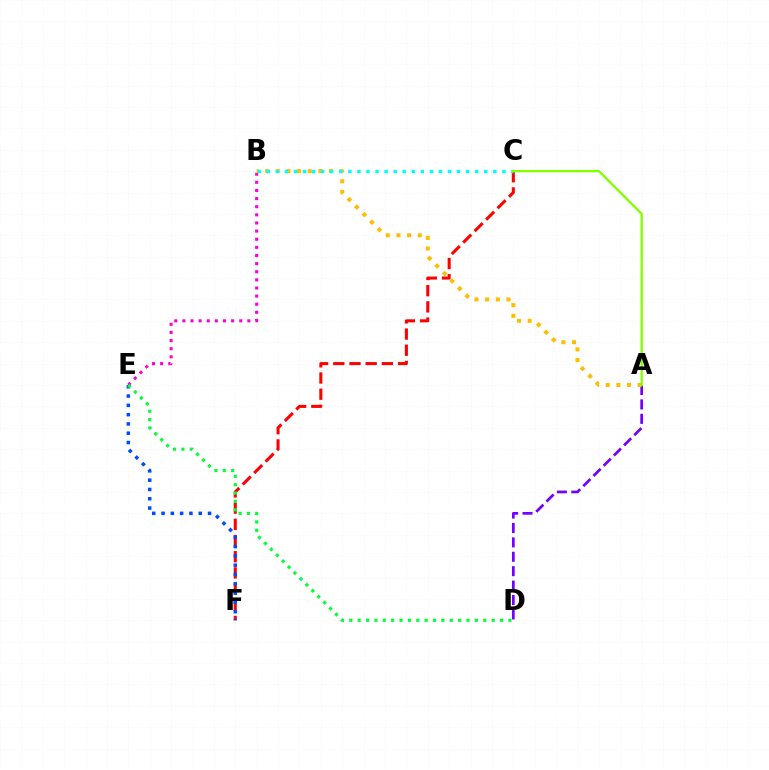{('B', 'E'): [{'color': '#ff00cf', 'line_style': 'dotted', 'thickness': 2.21}], ('A', 'D'): [{'color': '#7200ff', 'line_style': 'dashed', 'thickness': 1.96}], ('C', 'F'): [{'color': '#ff0000', 'line_style': 'dashed', 'thickness': 2.2}], ('A', 'B'): [{'color': '#ffbd00', 'line_style': 'dotted', 'thickness': 2.89}], ('B', 'C'): [{'color': '#00fff6', 'line_style': 'dotted', 'thickness': 2.46}], ('A', 'C'): [{'color': '#84ff00', 'line_style': 'solid', 'thickness': 1.66}], ('E', 'F'): [{'color': '#004bff', 'line_style': 'dotted', 'thickness': 2.53}], ('D', 'E'): [{'color': '#00ff39', 'line_style': 'dotted', 'thickness': 2.28}]}